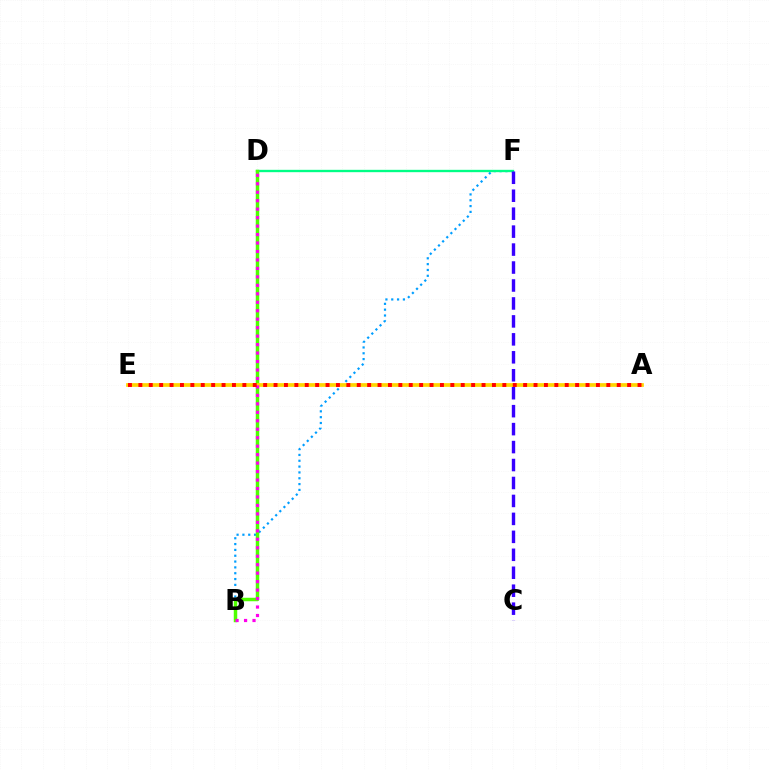{('B', 'F'): [{'color': '#009eff', 'line_style': 'dotted', 'thickness': 1.58}], ('D', 'F'): [{'color': '#00ff86', 'line_style': 'solid', 'thickness': 1.69}], ('B', 'D'): [{'color': '#4fff00', 'line_style': 'solid', 'thickness': 2.51}, {'color': '#ff00ed', 'line_style': 'dotted', 'thickness': 2.3}], ('C', 'F'): [{'color': '#3700ff', 'line_style': 'dashed', 'thickness': 2.44}], ('A', 'E'): [{'color': '#ffd500', 'line_style': 'solid', 'thickness': 2.68}, {'color': '#ff0000', 'line_style': 'dotted', 'thickness': 2.83}]}